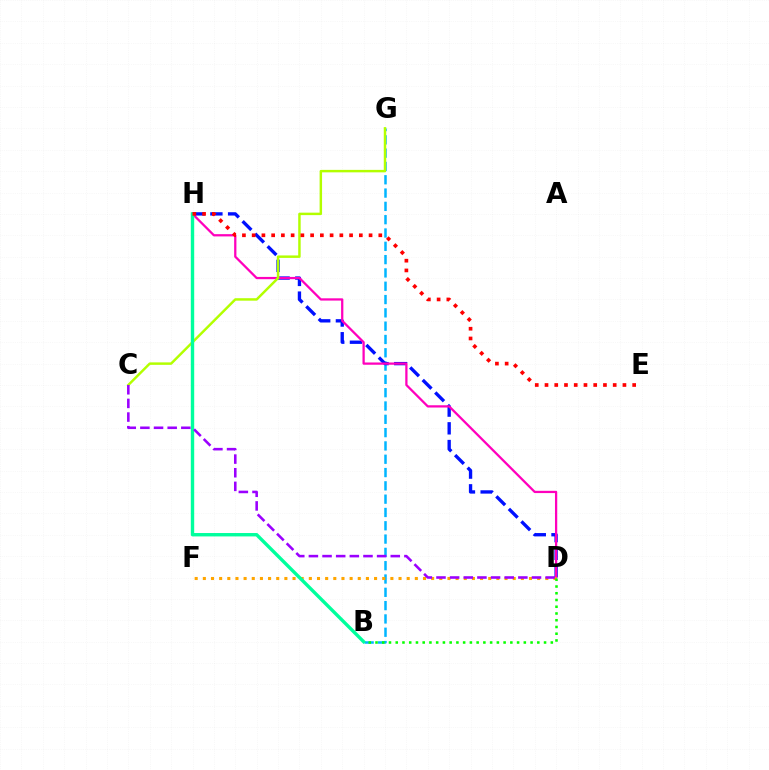{('B', 'G'): [{'color': '#00b5ff', 'line_style': 'dashed', 'thickness': 1.81}], ('D', 'H'): [{'color': '#0010ff', 'line_style': 'dashed', 'thickness': 2.41}, {'color': '#ff00bd', 'line_style': 'solid', 'thickness': 1.63}], ('D', 'F'): [{'color': '#ffa500', 'line_style': 'dotted', 'thickness': 2.22}], ('C', 'G'): [{'color': '#b3ff00', 'line_style': 'solid', 'thickness': 1.77}], ('B', 'H'): [{'color': '#00ff9d', 'line_style': 'solid', 'thickness': 2.44}], ('C', 'D'): [{'color': '#9b00ff', 'line_style': 'dashed', 'thickness': 1.85}], ('E', 'H'): [{'color': '#ff0000', 'line_style': 'dotted', 'thickness': 2.65}], ('B', 'D'): [{'color': '#08ff00', 'line_style': 'dotted', 'thickness': 1.83}]}